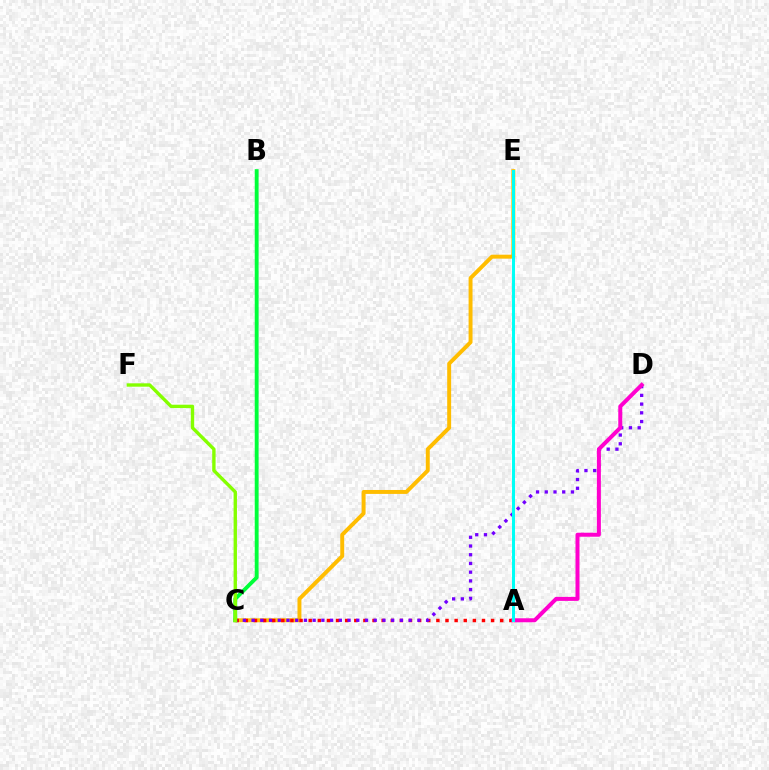{('A', 'E'): [{'color': '#004bff', 'line_style': 'dashed', 'thickness': 2.08}, {'color': '#00fff6', 'line_style': 'solid', 'thickness': 2.17}], ('C', 'E'): [{'color': '#ffbd00', 'line_style': 'solid', 'thickness': 2.83}], ('A', 'C'): [{'color': '#ff0000', 'line_style': 'dotted', 'thickness': 2.48}], ('C', 'D'): [{'color': '#7200ff', 'line_style': 'dotted', 'thickness': 2.37}], ('B', 'C'): [{'color': '#00ff39', 'line_style': 'solid', 'thickness': 2.78}], ('A', 'D'): [{'color': '#ff00cf', 'line_style': 'solid', 'thickness': 2.88}], ('C', 'F'): [{'color': '#84ff00', 'line_style': 'solid', 'thickness': 2.42}]}